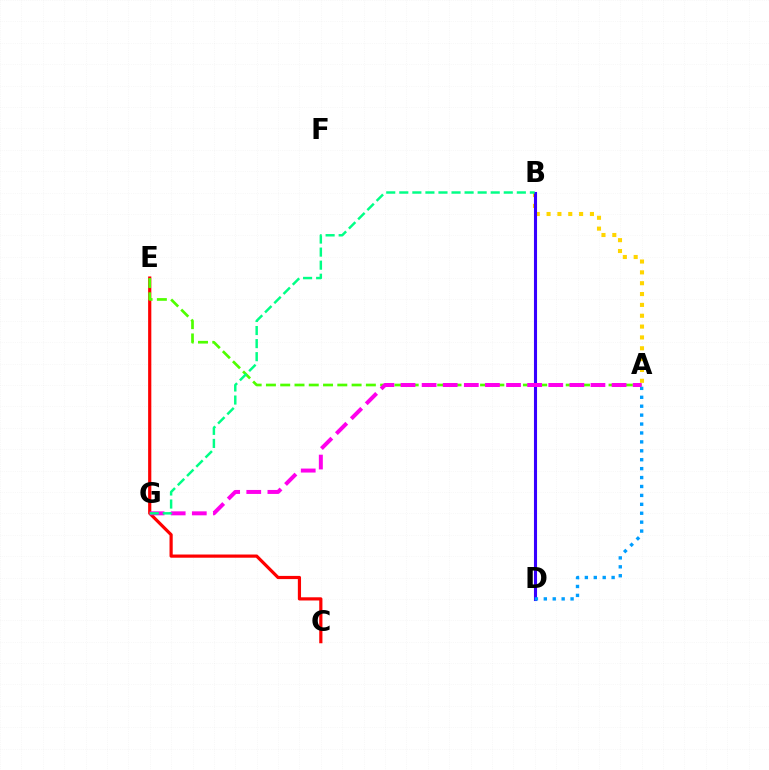{('C', 'E'): [{'color': '#ff0000', 'line_style': 'solid', 'thickness': 2.3}], ('A', 'B'): [{'color': '#ffd500', 'line_style': 'dotted', 'thickness': 2.95}], ('B', 'D'): [{'color': '#3700ff', 'line_style': 'solid', 'thickness': 2.22}], ('A', 'E'): [{'color': '#4fff00', 'line_style': 'dashed', 'thickness': 1.94}], ('A', 'D'): [{'color': '#009eff', 'line_style': 'dotted', 'thickness': 2.42}], ('A', 'G'): [{'color': '#ff00ed', 'line_style': 'dashed', 'thickness': 2.87}], ('B', 'G'): [{'color': '#00ff86', 'line_style': 'dashed', 'thickness': 1.77}]}